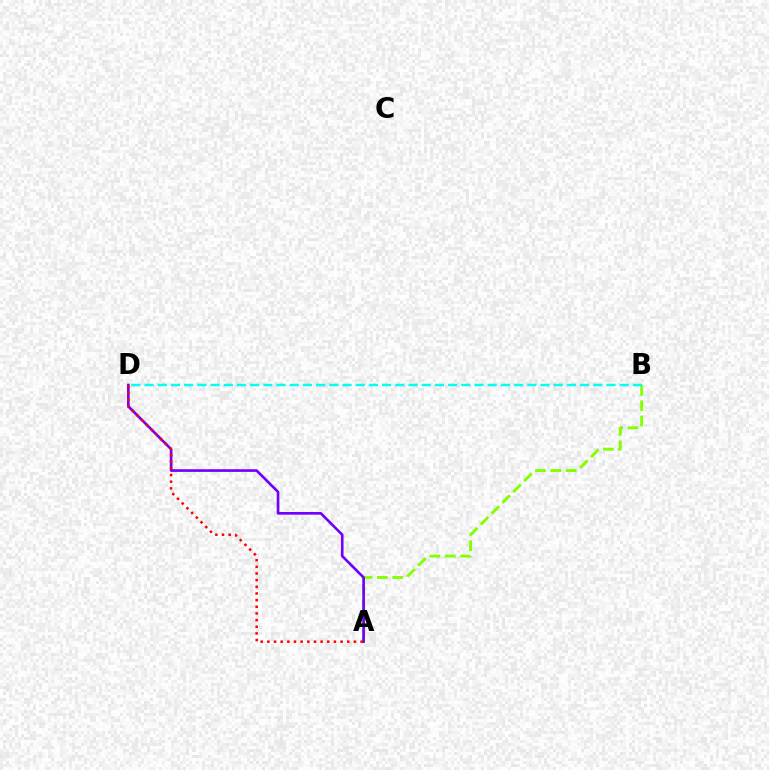{('A', 'B'): [{'color': '#84ff00', 'line_style': 'dashed', 'thickness': 2.09}], ('A', 'D'): [{'color': '#7200ff', 'line_style': 'solid', 'thickness': 1.92}, {'color': '#ff0000', 'line_style': 'dotted', 'thickness': 1.81}], ('B', 'D'): [{'color': '#00fff6', 'line_style': 'dashed', 'thickness': 1.79}]}